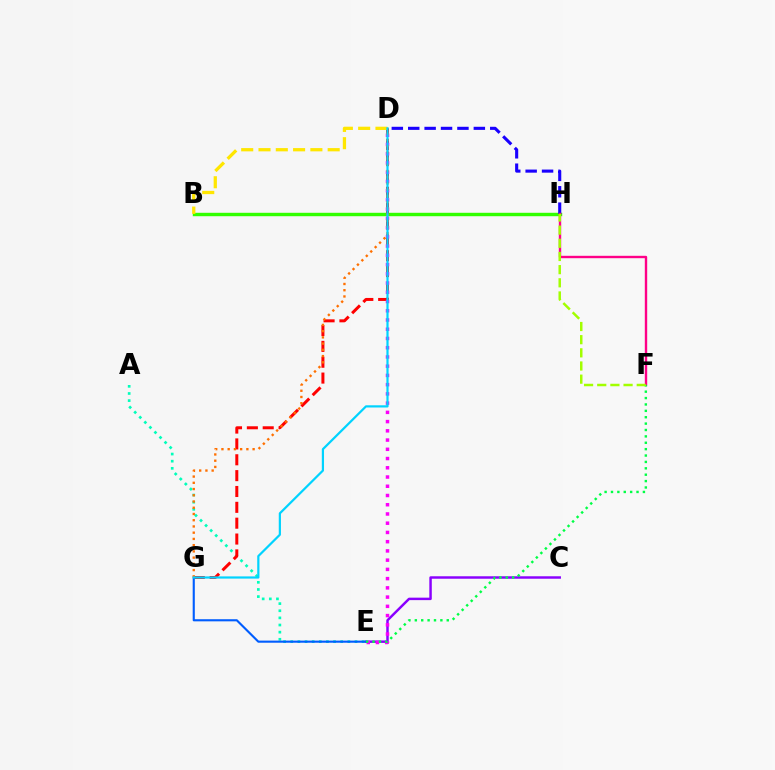{('A', 'E'): [{'color': '#00ffbb', 'line_style': 'dotted', 'thickness': 1.94}], ('B', 'H'): [{'color': '#31ff00', 'line_style': 'solid', 'thickness': 2.46}], ('C', 'E'): [{'color': '#8a00ff', 'line_style': 'solid', 'thickness': 1.77}], ('D', 'G'): [{'color': '#ff0000', 'line_style': 'dashed', 'thickness': 2.15}, {'color': '#ff7000', 'line_style': 'dotted', 'thickness': 1.69}, {'color': '#00d3ff', 'line_style': 'solid', 'thickness': 1.59}], ('E', 'G'): [{'color': '#005dff', 'line_style': 'solid', 'thickness': 1.53}], ('D', 'H'): [{'color': '#1900ff', 'line_style': 'dashed', 'thickness': 2.23}], ('F', 'H'): [{'color': '#ff0088', 'line_style': 'solid', 'thickness': 1.72}, {'color': '#a2ff00', 'line_style': 'dashed', 'thickness': 1.79}], ('B', 'D'): [{'color': '#ffe600', 'line_style': 'dashed', 'thickness': 2.35}], ('D', 'E'): [{'color': '#fa00f9', 'line_style': 'dotted', 'thickness': 2.51}], ('E', 'F'): [{'color': '#00ff45', 'line_style': 'dotted', 'thickness': 1.74}]}